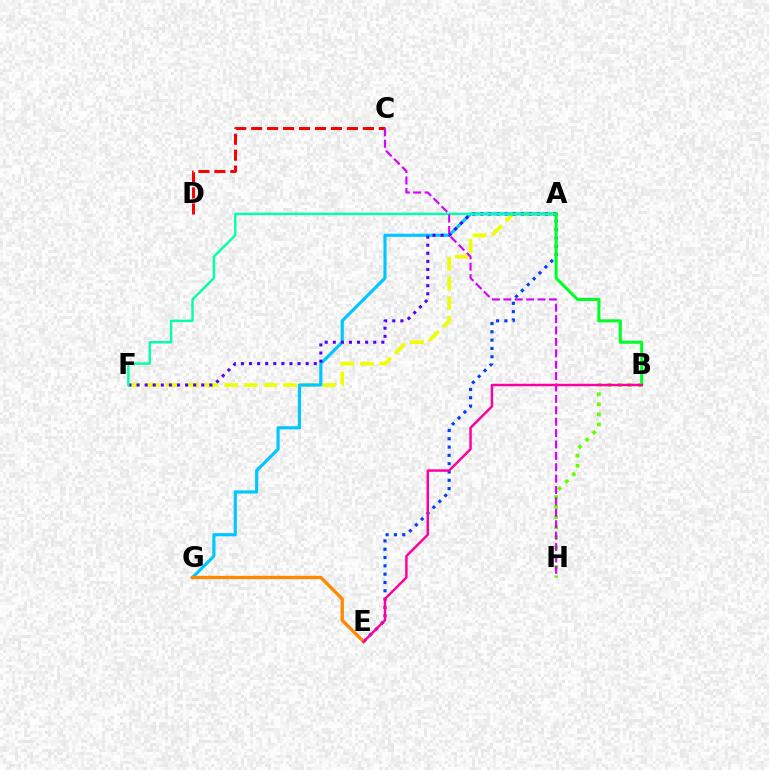{('A', 'F'): [{'color': '#eeff00', 'line_style': 'dashed', 'thickness': 2.67}, {'color': '#4f00ff', 'line_style': 'dotted', 'thickness': 2.2}, {'color': '#00ffaf', 'line_style': 'solid', 'thickness': 1.73}], ('A', 'G'): [{'color': '#00c7ff', 'line_style': 'solid', 'thickness': 2.28}], ('A', 'E'): [{'color': '#003fff', 'line_style': 'dotted', 'thickness': 2.26}], ('E', 'G'): [{'color': '#ff8800', 'line_style': 'solid', 'thickness': 2.39}], ('A', 'B'): [{'color': '#00ff27', 'line_style': 'solid', 'thickness': 2.21}], ('C', 'D'): [{'color': '#ff0000', 'line_style': 'dashed', 'thickness': 2.17}], ('B', 'H'): [{'color': '#66ff00', 'line_style': 'dotted', 'thickness': 2.73}], ('C', 'H'): [{'color': '#d600ff', 'line_style': 'dashed', 'thickness': 1.55}], ('B', 'E'): [{'color': '#ff00a0', 'line_style': 'solid', 'thickness': 1.78}]}